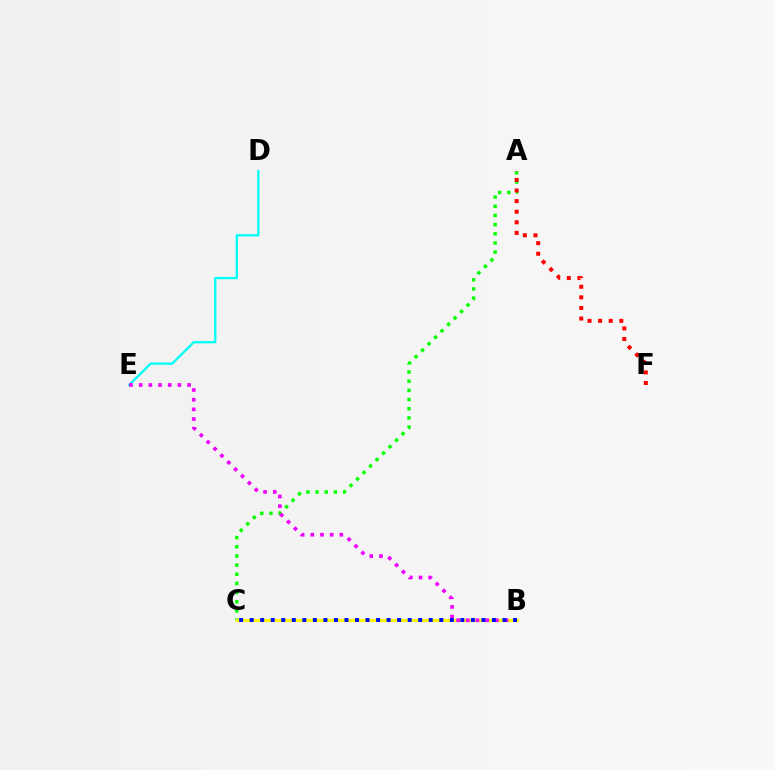{('D', 'E'): [{'color': '#00fff6', 'line_style': 'solid', 'thickness': 1.65}], ('A', 'C'): [{'color': '#08ff00', 'line_style': 'dotted', 'thickness': 2.49}], ('B', 'C'): [{'color': '#fcf500', 'line_style': 'solid', 'thickness': 2.25}, {'color': '#0010ff', 'line_style': 'dotted', 'thickness': 2.86}], ('A', 'F'): [{'color': '#ff0000', 'line_style': 'dotted', 'thickness': 2.88}], ('B', 'E'): [{'color': '#ee00ff', 'line_style': 'dotted', 'thickness': 2.63}]}